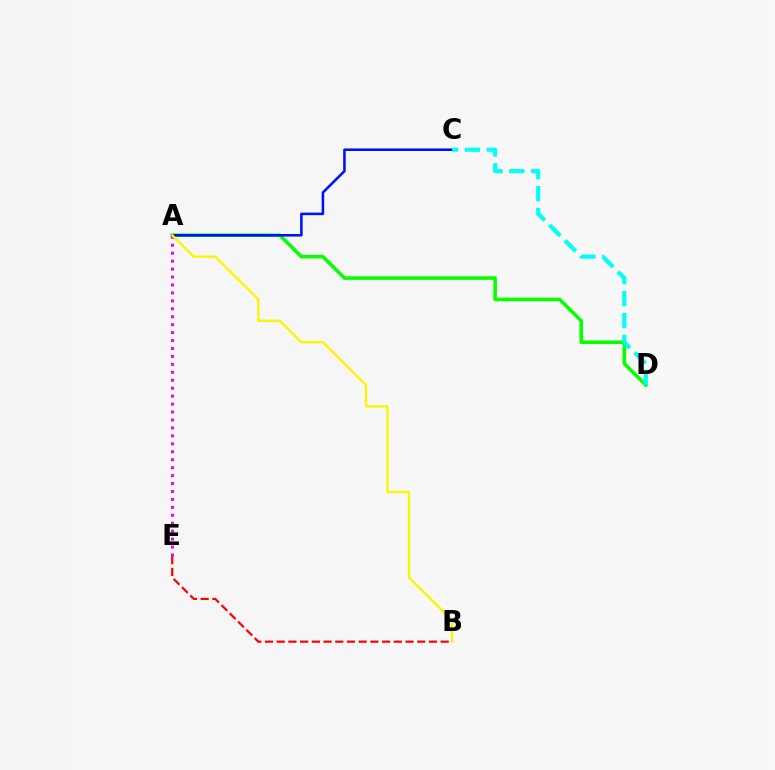{('A', 'D'): [{'color': '#08ff00', 'line_style': 'solid', 'thickness': 2.57}], ('A', 'C'): [{'color': '#0010ff', 'line_style': 'solid', 'thickness': 1.83}], ('A', 'E'): [{'color': '#ee00ff', 'line_style': 'dotted', 'thickness': 2.16}], ('A', 'B'): [{'color': '#fcf500', 'line_style': 'solid', 'thickness': 1.68}], ('B', 'E'): [{'color': '#ff0000', 'line_style': 'dashed', 'thickness': 1.59}], ('C', 'D'): [{'color': '#00fff6', 'line_style': 'dashed', 'thickness': 2.98}]}